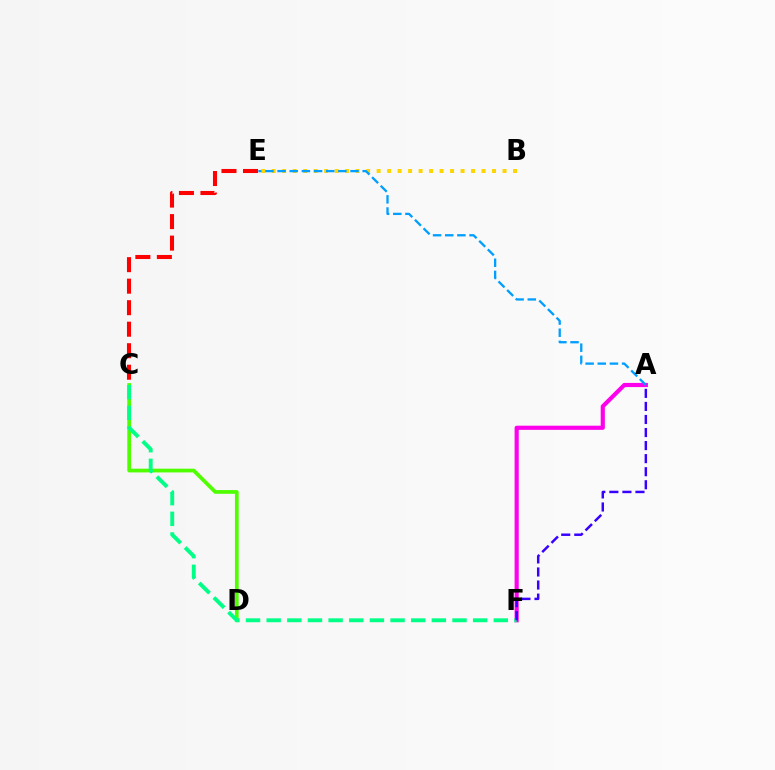{('A', 'F'): [{'color': '#ff00ed', 'line_style': 'solid', 'thickness': 2.99}, {'color': '#3700ff', 'line_style': 'dashed', 'thickness': 1.77}], ('C', 'D'): [{'color': '#4fff00', 'line_style': 'solid', 'thickness': 2.68}], ('B', 'E'): [{'color': '#ffd500', 'line_style': 'dotted', 'thickness': 2.85}], ('C', 'F'): [{'color': '#00ff86', 'line_style': 'dashed', 'thickness': 2.81}], ('A', 'E'): [{'color': '#009eff', 'line_style': 'dashed', 'thickness': 1.65}], ('C', 'E'): [{'color': '#ff0000', 'line_style': 'dashed', 'thickness': 2.92}]}